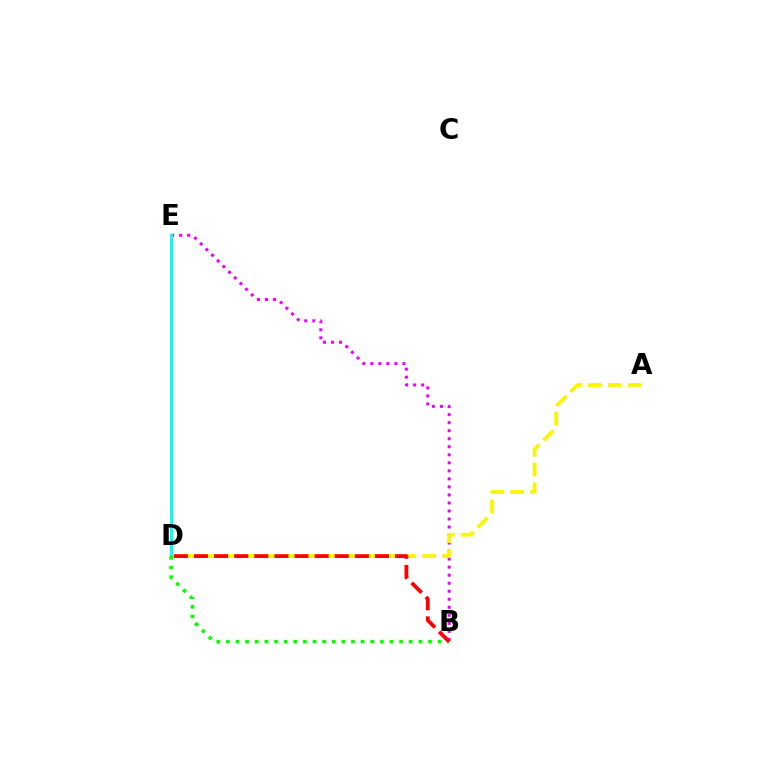{('B', 'E'): [{'color': '#ee00ff', 'line_style': 'dotted', 'thickness': 2.18}], ('D', 'E'): [{'color': '#0010ff', 'line_style': 'dotted', 'thickness': 1.88}, {'color': '#00fff6', 'line_style': 'solid', 'thickness': 2.16}], ('A', 'D'): [{'color': '#fcf500', 'line_style': 'dashed', 'thickness': 2.71}], ('B', 'D'): [{'color': '#08ff00', 'line_style': 'dotted', 'thickness': 2.61}, {'color': '#ff0000', 'line_style': 'dashed', 'thickness': 2.73}]}